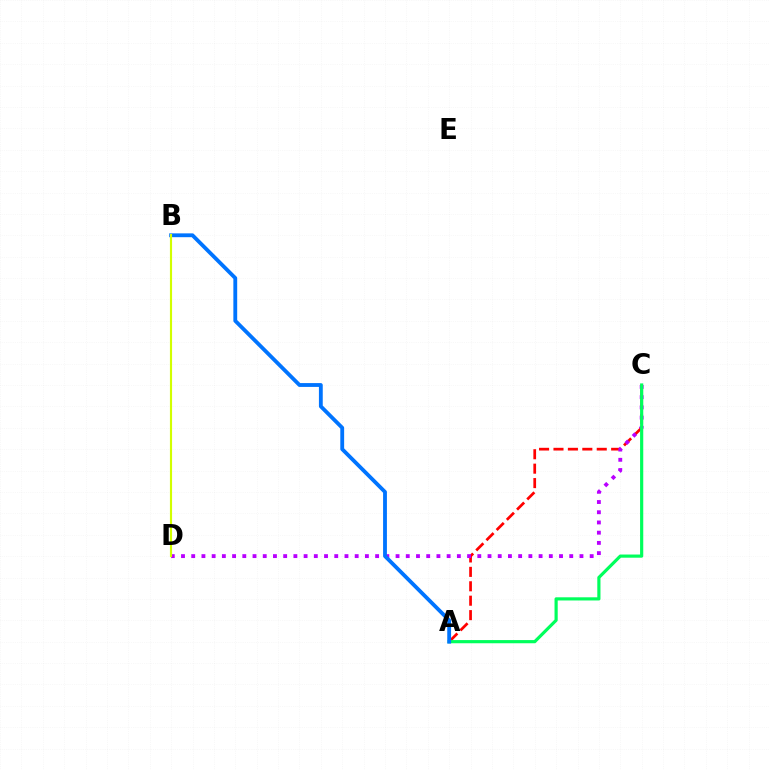{('A', 'C'): [{'color': '#ff0000', 'line_style': 'dashed', 'thickness': 1.96}, {'color': '#00ff5c', 'line_style': 'solid', 'thickness': 2.29}], ('C', 'D'): [{'color': '#b900ff', 'line_style': 'dotted', 'thickness': 2.78}], ('A', 'B'): [{'color': '#0074ff', 'line_style': 'solid', 'thickness': 2.76}], ('B', 'D'): [{'color': '#d1ff00', 'line_style': 'solid', 'thickness': 1.54}]}